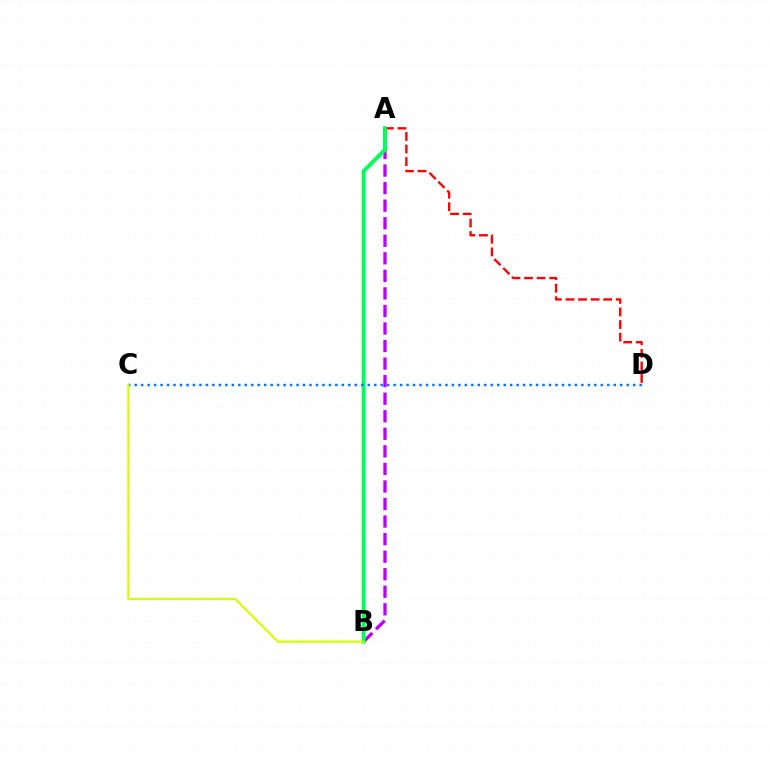{('A', 'B'): [{'color': '#b900ff', 'line_style': 'dashed', 'thickness': 2.38}, {'color': '#00ff5c', 'line_style': 'solid', 'thickness': 2.84}], ('A', 'D'): [{'color': '#ff0000', 'line_style': 'dashed', 'thickness': 1.71}], ('C', 'D'): [{'color': '#0074ff', 'line_style': 'dotted', 'thickness': 1.76}], ('B', 'C'): [{'color': '#d1ff00', 'line_style': 'solid', 'thickness': 1.56}]}